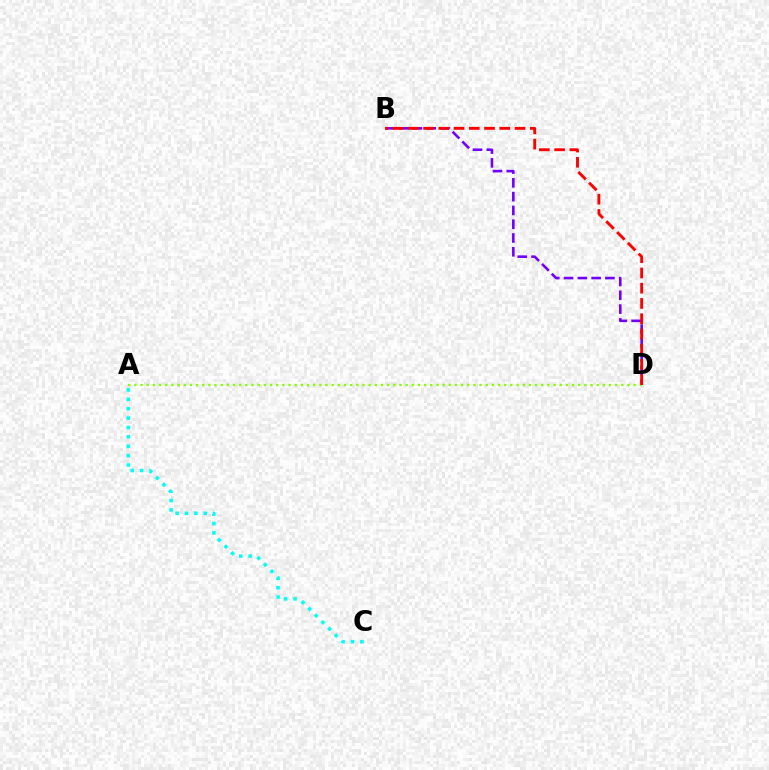{('B', 'D'): [{'color': '#7200ff', 'line_style': 'dashed', 'thickness': 1.87}, {'color': '#ff0000', 'line_style': 'dashed', 'thickness': 2.07}], ('A', 'C'): [{'color': '#00fff6', 'line_style': 'dotted', 'thickness': 2.55}], ('A', 'D'): [{'color': '#84ff00', 'line_style': 'dotted', 'thickness': 1.67}]}